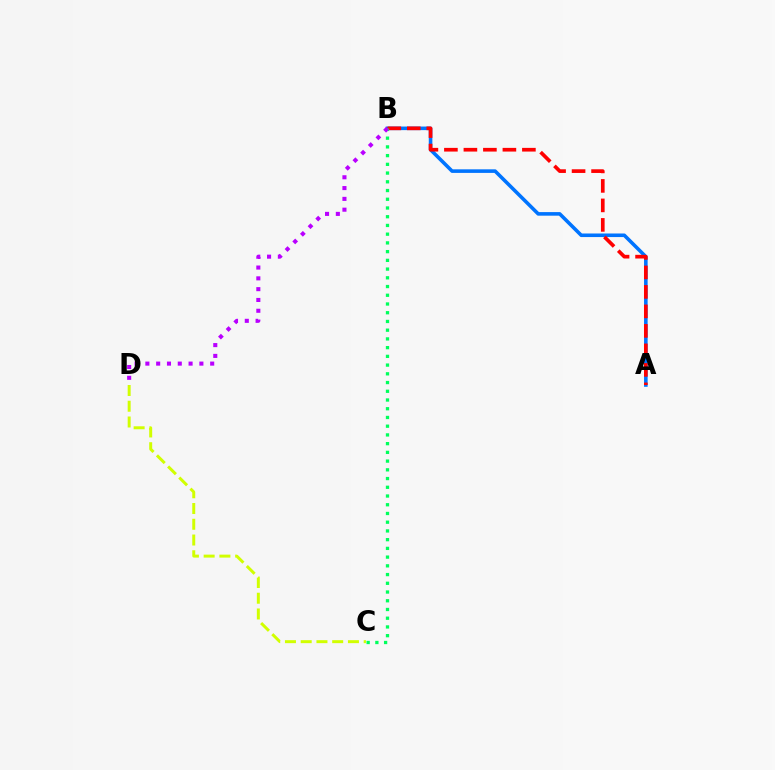{('A', 'B'): [{'color': '#0074ff', 'line_style': 'solid', 'thickness': 2.58}, {'color': '#ff0000', 'line_style': 'dashed', 'thickness': 2.65}], ('C', 'D'): [{'color': '#d1ff00', 'line_style': 'dashed', 'thickness': 2.14}], ('B', 'C'): [{'color': '#00ff5c', 'line_style': 'dotted', 'thickness': 2.37}], ('B', 'D'): [{'color': '#b900ff', 'line_style': 'dotted', 'thickness': 2.94}]}